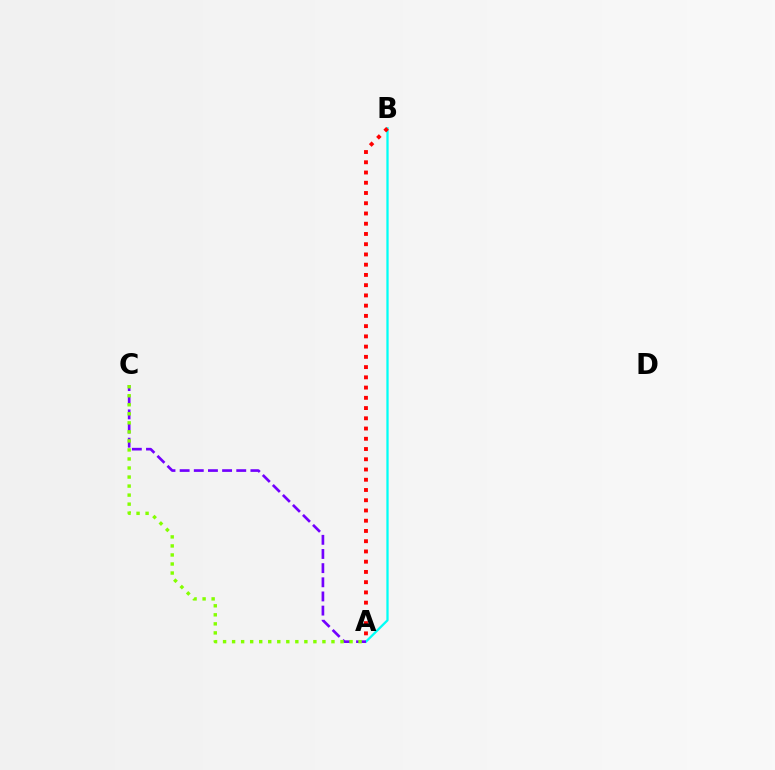{('A', 'B'): [{'color': '#00fff6', 'line_style': 'solid', 'thickness': 1.64}, {'color': '#ff0000', 'line_style': 'dotted', 'thickness': 2.78}], ('A', 'C'): [{'color': '#7200ff', 'line_style': 'dashed', 'thickness': 1.92}, {'color': '#84ff00', 'line_style': 'dotted', 'thickness': 2.45}]}